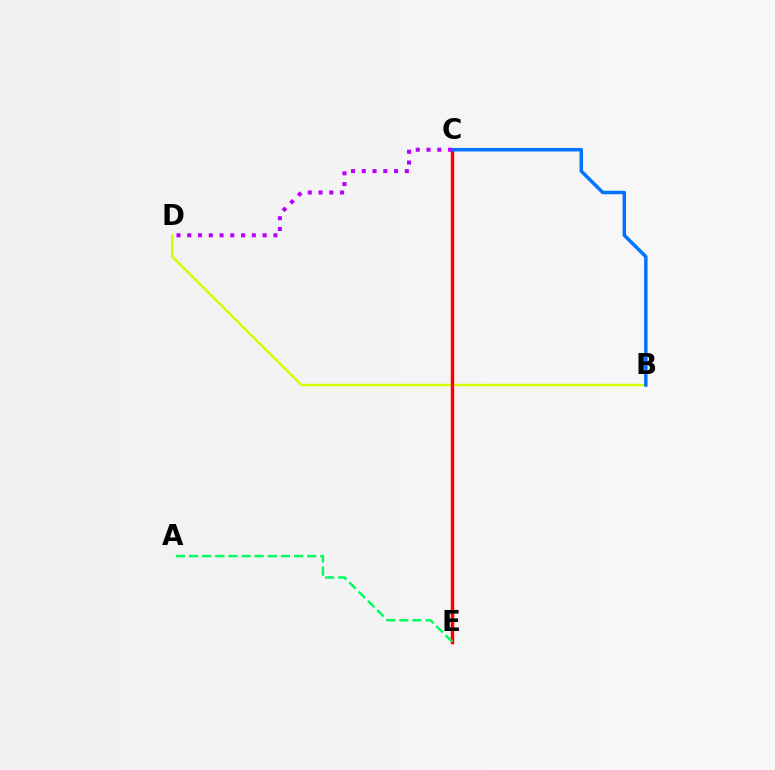{('B', 'D'): [{'color': '#d1ff00', 'line_style': 'solid', 'thickness': 1.74}], ('C', 'E'): [{'color': '#ff0000', 'line_style': 'solid', 'thickness': 2.48}], ('B', 'C'): [{'color': '#0074ff', 'line_style': 'solid', 'thickness': 2.51}], ('C', 'D'): [{'color': '#b900ff', 'line_style': 'dotted', 'thickness': 2.93}], ('A', 'E'): [{'color': '#00ff5c', 'line_style': 'dashed', 'thickness': 1.78}]}